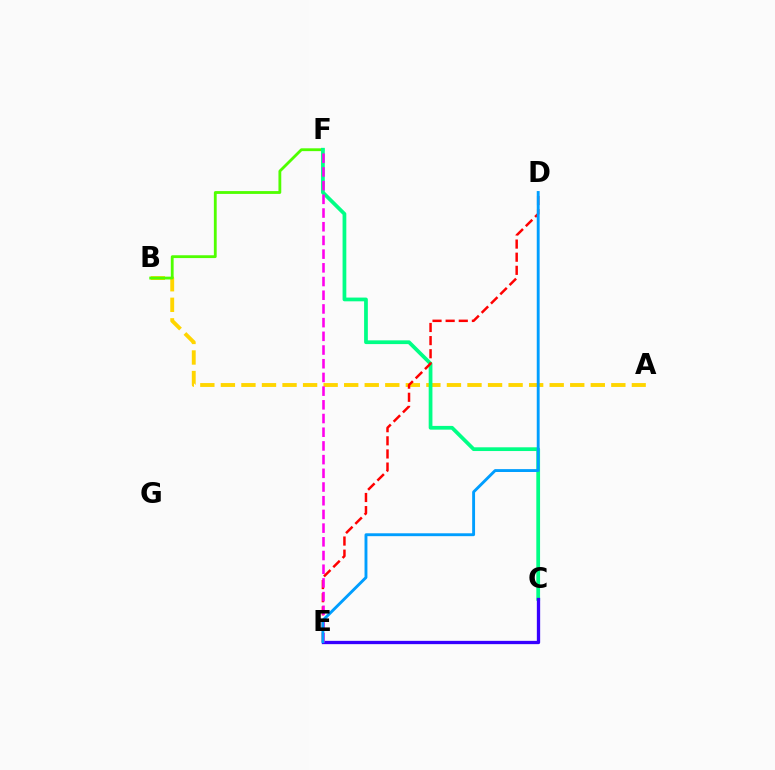{('A', 'B'): [{'color': '#ffd500', 'line_style': 'dashed', 'thickness': 2.79}], ('B', 'F'): [{'color': '#4fff00', 'line_style': 'solid', 'thickness': 2.03}], ('C', 'F'): [{'color': '#00ff86', 'line_style': 'solid', 'thickness': 2.69}], ('D', 'E'): [{'color': '#ff0000', 'line_style': 'dashed', 'thickness': 1.78}, {'color': '#009eff', 'line_style': 'solid', 'thickness': 2.08}], ('C', 'E'): [{'color': '#3700ff', 'line_style': 'solid', 'thickness': 2.37}], ('E', 'F'): [{'color': '#ff00ed', 'line_style': 'dashed', 'thickness': 1.86}]}